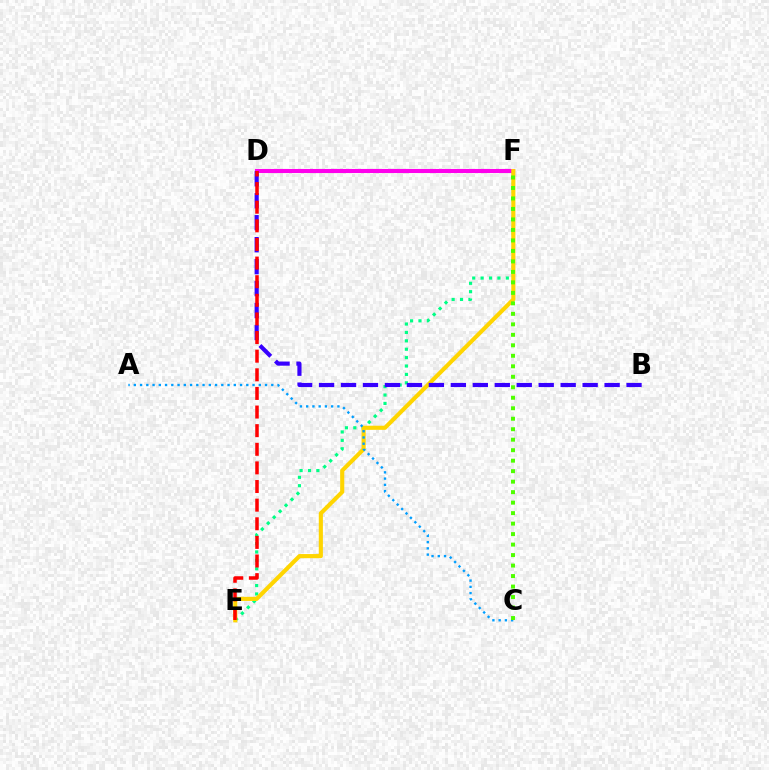{('D', 'F'): [{'color': '#ff00ed', 'line_style': 'solid', 'thickness': 2.94}], ('E', 'F'): [{'color': '#00ff86', 'line_style': 'dotted', 'thickness': 2.28}, {'color': '#ffd500', 'line_style': 'solid', 'thickness': 2.96}], ('A', 'C'): [{'color': '#009eff', 'line_style': 'dotted', 'thickness': 1.7}], ('B', 'D'): [{'color': '#3700ff', 'line_style': 'dashed', 'thickness': 2.98}], ('D', 'E'): [{'color': '#ff0000', 'line_style': 'dashed', 'thickness': 2.53}], ('C', 'F'): [{'color': '#4fff00', 'line_style': 'dotted', 'thickness': 2.85}]}